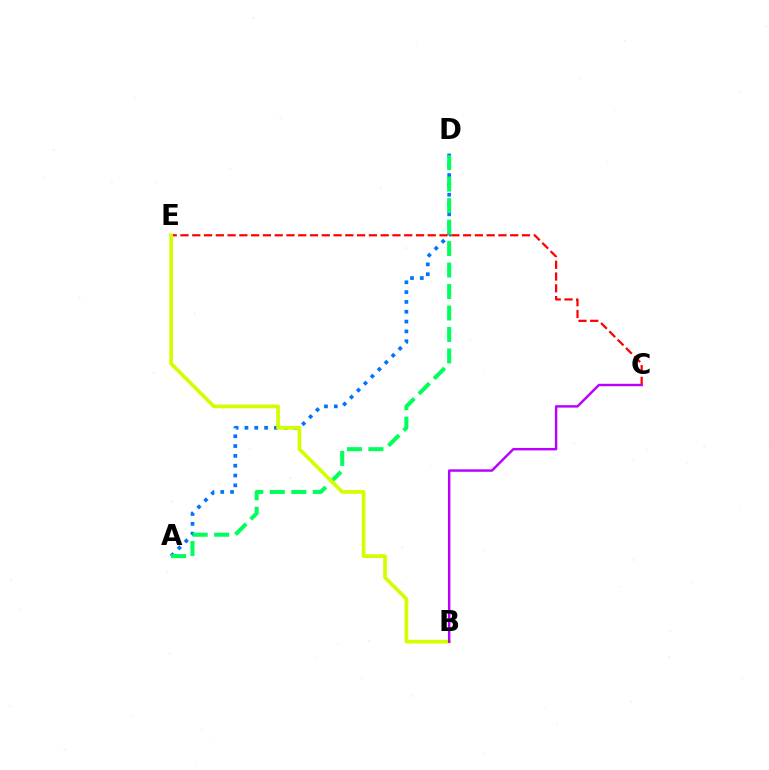{('A', 'D'): [{'color': '#0074ff', 'line_style': 'dotted', 'thickness': 2.67}, {'color': '#00ff5c', 'line_style': 'dashed', 'thickness': 2.92}], ('C', 'E'): [{'color': '#ff0000', 'line_style': 'dashed', 'thickness': 1.6}], ('B', 'E'): [{'color': '#d1ff00', 'line_style': 'solid', 'thickness': 2.67}], ('B', 'C'): [{'color': '#b900ff', 'line_style': 'solid', 'thickness': 1.75}]}